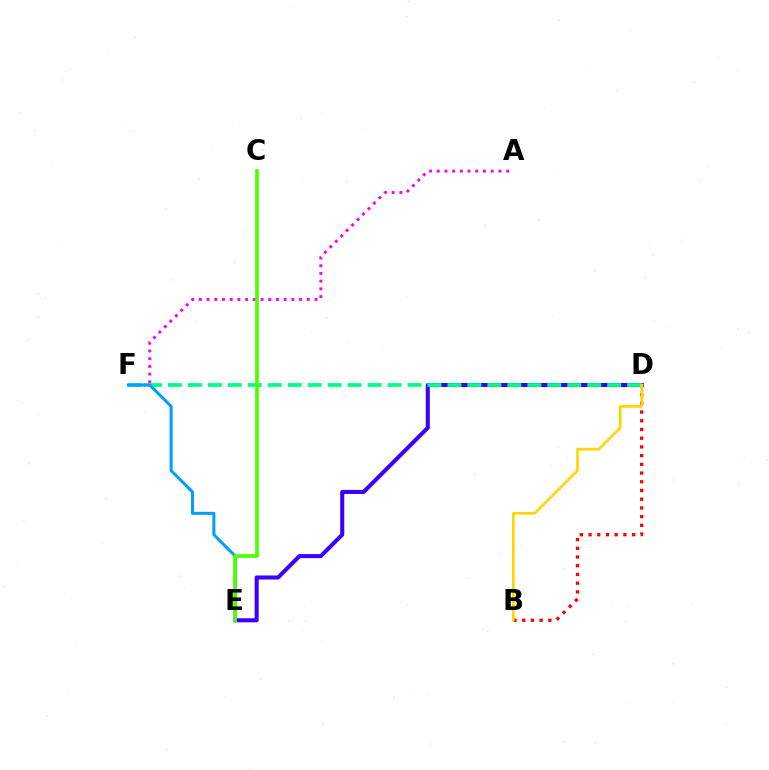{('D', 'E'): [{'color': '#3700ff', 'line_style': 'solid', 'thickness': 2.92}], ('A', 'F'): [{'color': '#ff00ed', 'line_style': 'dotted', 'thickness': 2.09}], ('B', 'D'): [{'color': '#ff0000', 'line_style': 'dotted', 'thickness': 2.37}, {'color': '#ffd500', 'line_style': 'solid', 'thickness': 1.9}], ('D', 'F'): [{'color': '#00ff86', 'line_style': 'dashed', 'thickness': 2.71}], ('E', 'F'): [{'color': '#009eff', 'line_style': 'solid', 'thickness': 2.18}], ('C', 'E'): [{'color': '#4fff00', 'line_style': 'solid', 'thickness': 2.66}]}